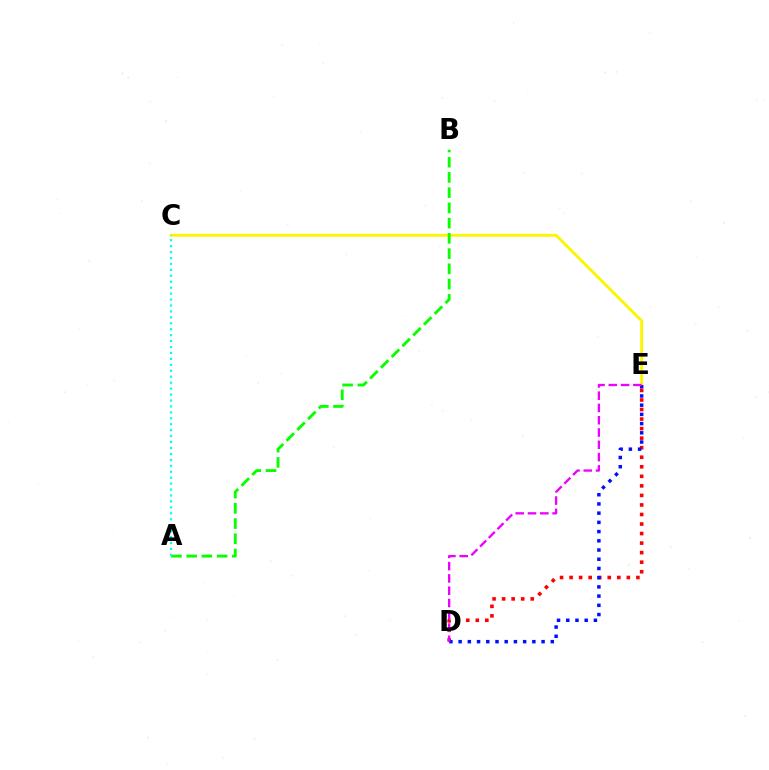{('D', 'E'): [{'color': '#ff0000', 'line_style': 'dotted', 'thickness': 2.59}, {'color': '#0010ff', 'line_style': 'dotted', 'thickness': 2.5}, {'color': '#ee00ff', 'line_style': 'dashed', 'thickness': 1.67}], ('C', 'E'): [{'color': '#fcf500', 'line_style': 'solid', 'thickness': 2.08}], ('A', 'B'): [{'color': '#08ff00', 'line_style': 'dashed', 'thickness': 2.07}], ('A', 'C'): [{'color': '#00fff6', 'line_style': 'dotted', 'thickness': 1.61}]}